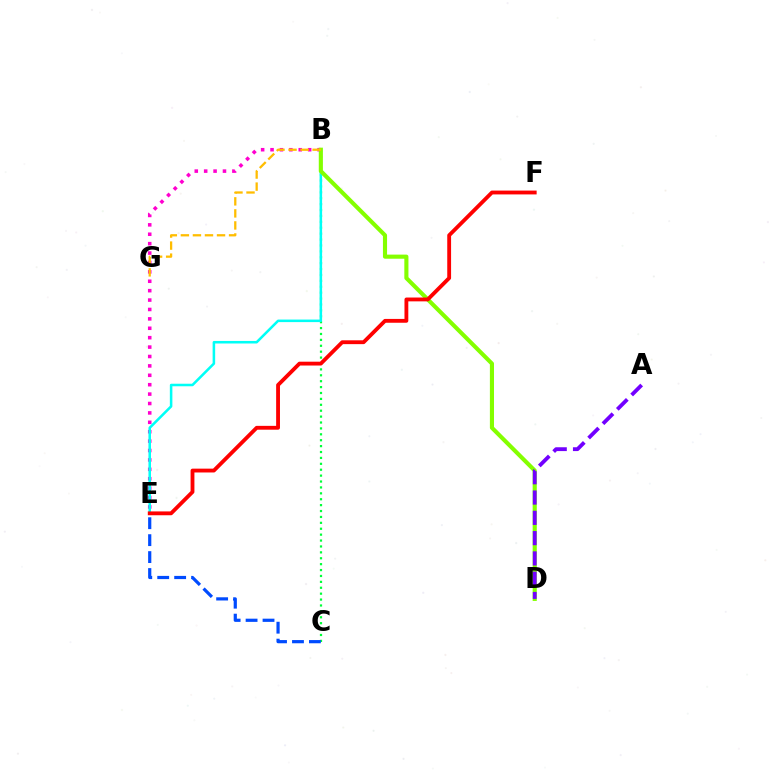{('B', 'E'): [{'color': '#ff00cf', 'line_style': 'dotted', 'thickness': 2.55}, {'color': '#00fff6', 'line_style': 'solid', 'thickness': 1.83}], ('B', 'C'): [{'color': '#00ff39', 'line_style': 'dotted', 'thickness': 1.6}], ('B', 'D'): [{'color': '#84ff00', 'line_style': 'solid', 'thickness': 2.96}], ('E', 'F'): [{'color': '#ff0000', 'line_style': 'solid', 'thickness': 2.76}], ('A', 'D'): [{'color': '#7200ff', 'line_style': 'dashed', 'thickness': 2.76}], ('B', 'G'): [{'color': '#ffbd00', 'line_style': 'dashed', 'thickness': 1.64}], ('C', 'E'): [{'color': '#004bff', 'line_style': 'dashed', 'thickness': 2.3}]}